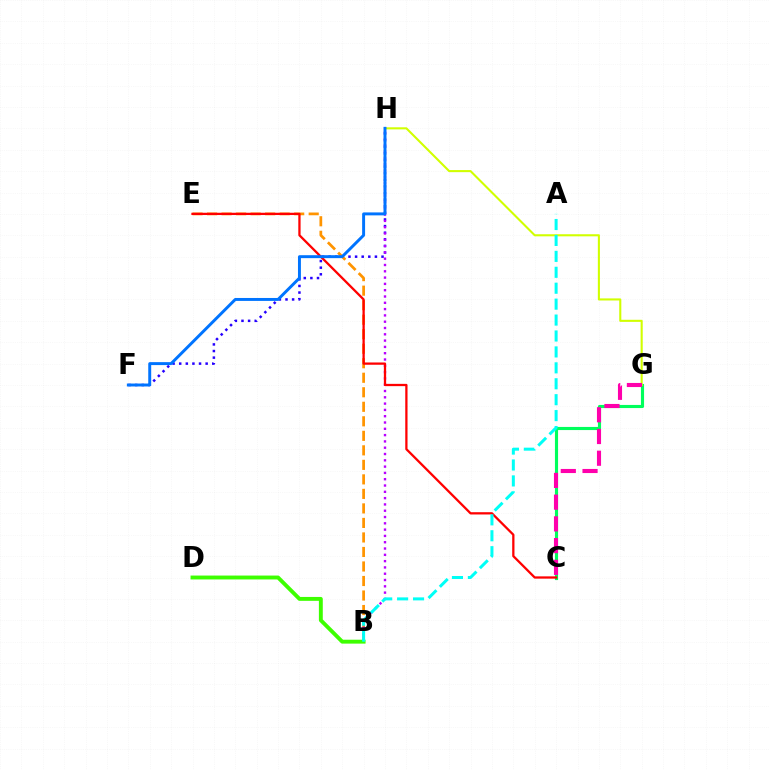{('F', 'H'): [{'color': '#2500ff', 'line_style': 'dotted', 'thickness': 1.8}, {'color': '#0074ff', 'line_style': 'solid', 'thickness': 2.12}], ('B', 'E'): [{'color': '#ff9400', 'line_style': 'dashed', 'thickness': 1.97}], ('C', 'G'): [{'color': '#00ff5c', 'line_style': 'solid', 'thickness': 2.25}, {'color': '#ff00ac', 'line_style': 'dashed', 'thickness': 2.95}], ('B', 'H'): [{'color': '#b900ff', 'line_style': 'dotted', 'thickness': 1.71}], ('B', 'D'): [{'color': '#3dff00', 'line_style': 'solid', 'thickness': 2.8}], ('C', 'E'): [{'color': '#ff0000', 'line_style': 'solid', 'thickness': 1.64}], ('G', 'H'): [{'color': '#d1ff00', 'line_style': 'solid', 'thickness': 1.5}], ('A', 'B'): [{'color': '#00fff6', 'line_style': 'dashed', 'thickness': 2.16}]}